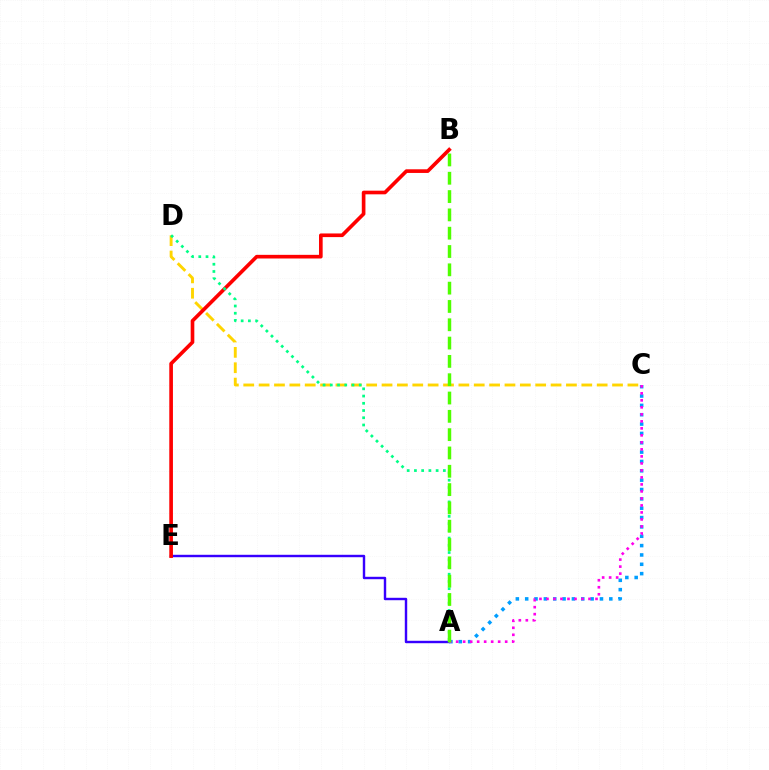{('A', 'E'): [{'color': '#3700ff', 'line_style': 'solid', 'thickness': 1.74}], ('C', 'D'): [{'color': '#ffd500', 'line_style': 'dashed', 'thickness': 2.09}], ('A', 'C'): [{'color': '#009eff', 'line_style': 'dotted', 'thickness': 2.54}, {'color': '#ff00ed', 'line_style': 'dotted', 'thickness': 1.9}], ('B', 'E'): [{'color': '#ff0000', 'line_style': 'solid', 'thickness': 2.63}], ('A', 'D'): [{'color': '#00ff86', 'line_style': 'dotted', 'thickness': 1.96}], ('A', 'B'): [{'color': '#4fff00', 'line_style': 'dashed', 'thickness': 2.49}]}